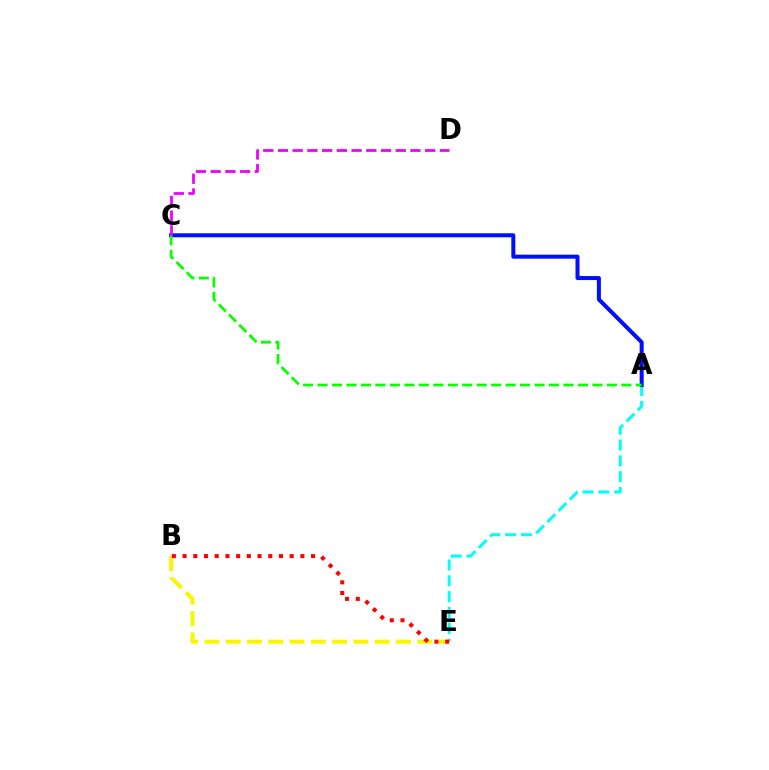{('A', 'E'): [{'color': '#00fff6', 'line_style': 'dashed', 'thickness': 2.15}], ('A', 'C'): [{'color': '#0010ff', 'line_style': 'solid', 'thickness': 2.9}, {'color': '#08ff00', 'line_style': 'dashed', 'thickness': 1.97}], ('B', 'E'): [{'color': '#fcf500', 'line_style': 'dashed', 'thickness': 2.89}, {'color': '#ff0000', 'line_style': 'dotted', 'thickness': 2.91}], ('C', 'D'): [{'color': '#ee00ff', 'line_style': 'dashed', 'thickness': 2.0}]}